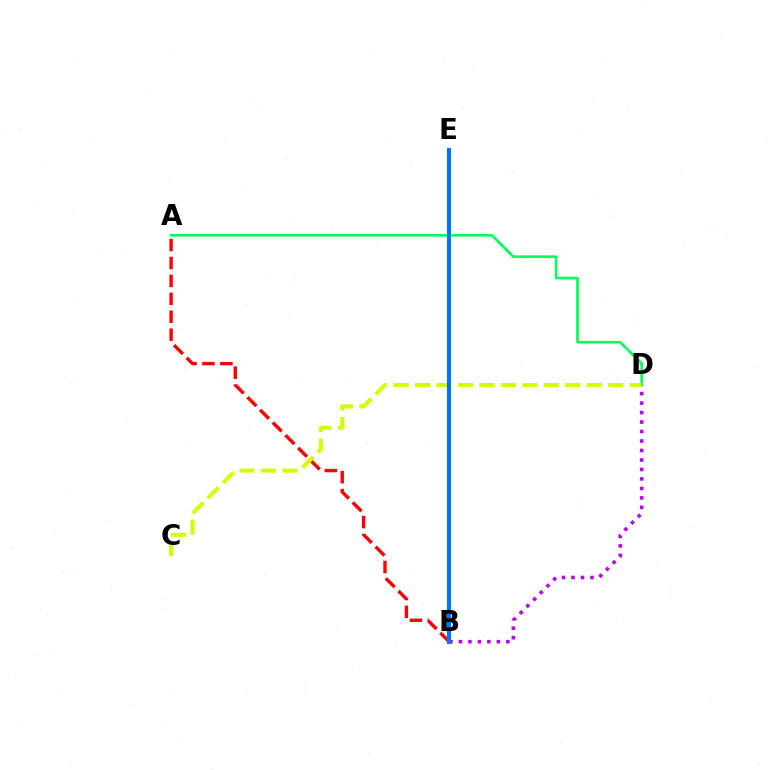{('B', 'D'): [{'color': '#b900ff', 'line_style': 'dotted', 'thickness': 2.58}], ('A', 'D'): [{'color': '#00ff5c', 'line_style': 'solid', 'thickness': 1.89}], ('A', 'B'): [{'color': '#ff0000', 'line_style': 'dashed', 'thickness': 2.44}], ('C', 'D'): [{'color': '#d1ff00', 'line_style': 'dashed', 'thickness': 2.92}], ('B', 'E'): [{'color': '#0074ff', 'line_style': 'solid', 'thickness': 2.94}]}